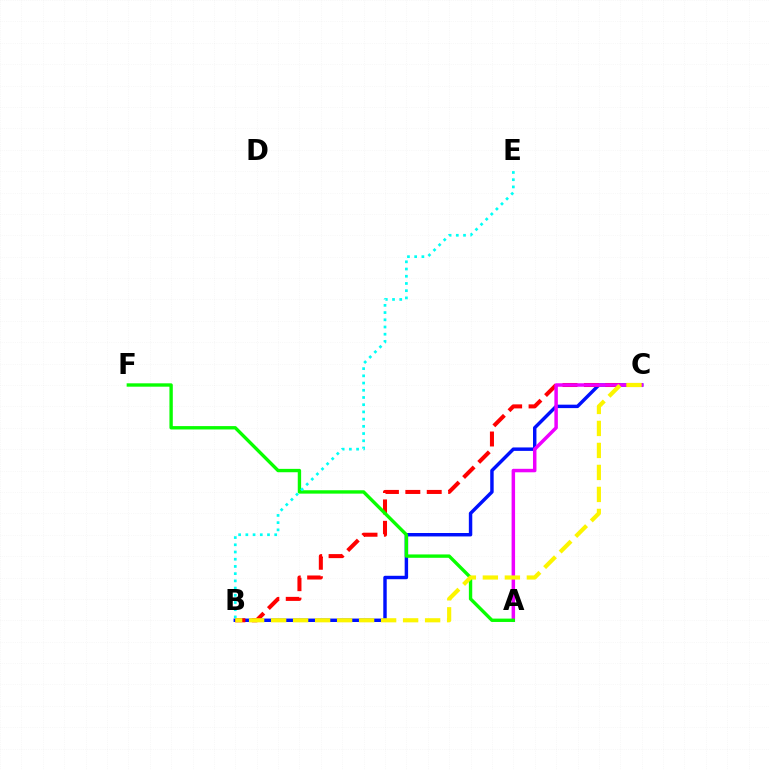{('B', 'C'): [{'color': '#0010ff', 'line_style': 'solid', 'thickness': 2.48}, {'color': '#ff0000', 'line_style': 'dashed', 'thickness': 2.91}, {'color': '#fcf500', 'line_style': 'dashed', 'thickness': 2.99}], ('A', 'C'): [{'color': '#ee00ff', 'line_style': 'solid', 'thickness': 2.51}], ('A', 'F'): [{'color': '#08ff00', 'line_style': 'solid', 'thickness': 2.42}], ('B', 'E'): [{'color': '#00fff6', 'line_style': 'dotted', 'thickness': 1.96}]}